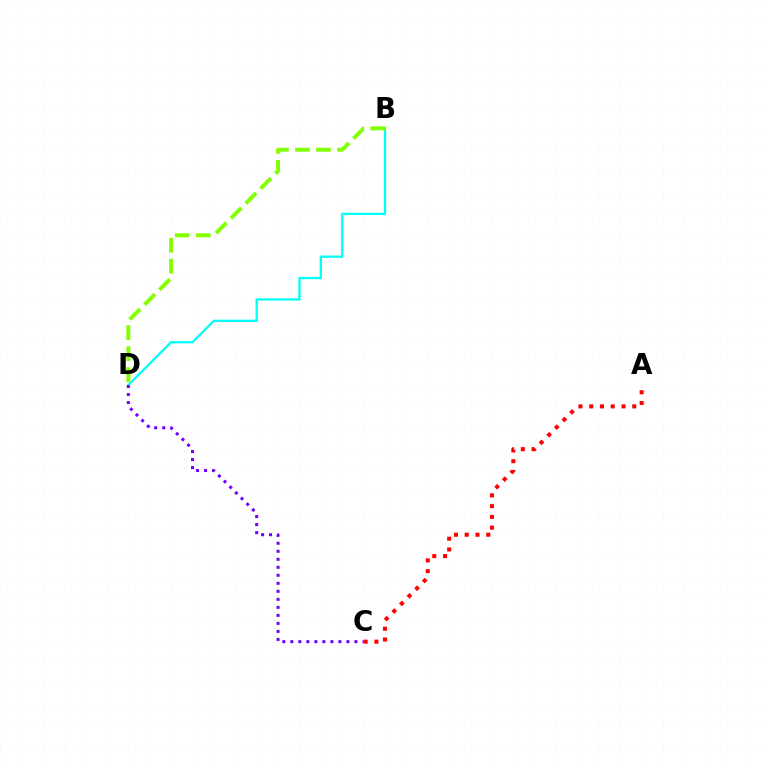{('B', 'D'): [{'color': '#00fff6', 'line_style': 'solid', 'thickness': 1.65}, {'color': '#84ff00', 'line_style': 'dashed', 'thickness': 2.86}], ('A', 'C'): [{'color': '#ff0000', 'line_style': 'dotted', 'thickness': 2.92}], ('C', 'D'): [{'color': '#7200ff', 'line_style': 'dotted', 'thickness': 2.18}]}